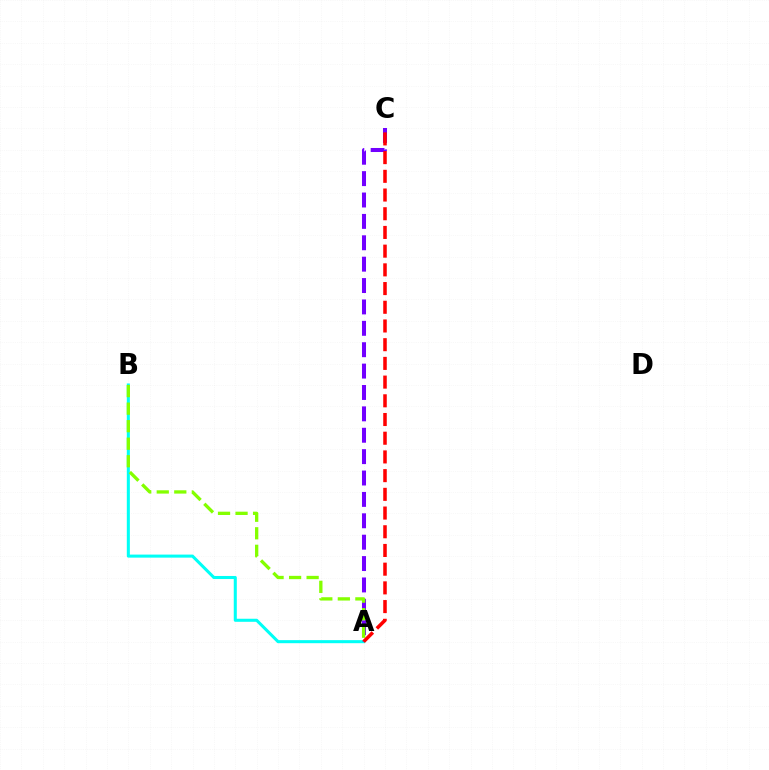{('A', 'B'): [{'color': '#00fff6', 'line_style': 'solid', 'thickness': 2.2}, {'color': '#84ff00', 'line_style': 'dashed', 'thickness': 2.38}], ('A', 'C'): [{'color': '#7200ff', 'line_style': 'dashed', 'thickness': 2.91}, {'color': '#ff0000', 'line_style': 'dashed', 'thickness': 2.54}]}